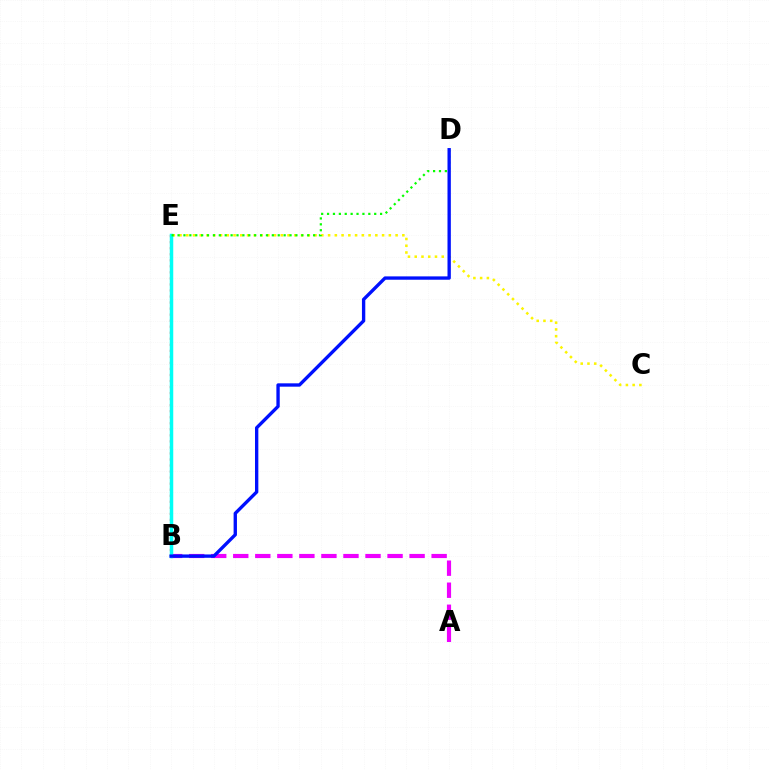{('C', 'E'): [{'color': '#fcf500', 'line_style': 'dotted', 'thickness': 1.83}], ('A', 'B'): [{'color': '#ee00ff', 'line_style': 'dashed', 'thickness': 2.99}], ('B', 'E'): [{'color': '#ff0000', 'line_style': 'dotted', 'thickness': 1.64}, {'color': '#00fff6', 'line_style': 'solid', 'thickness': 2.52}], ('D', 'E'): [{'color': '#08ff00', 'line_style': 'dotted', 'thickness': 1.6}], ('B', 'D'): [{'color': '#0010ff', 'line_style': 'solid', 'thickness': 2.41}]}